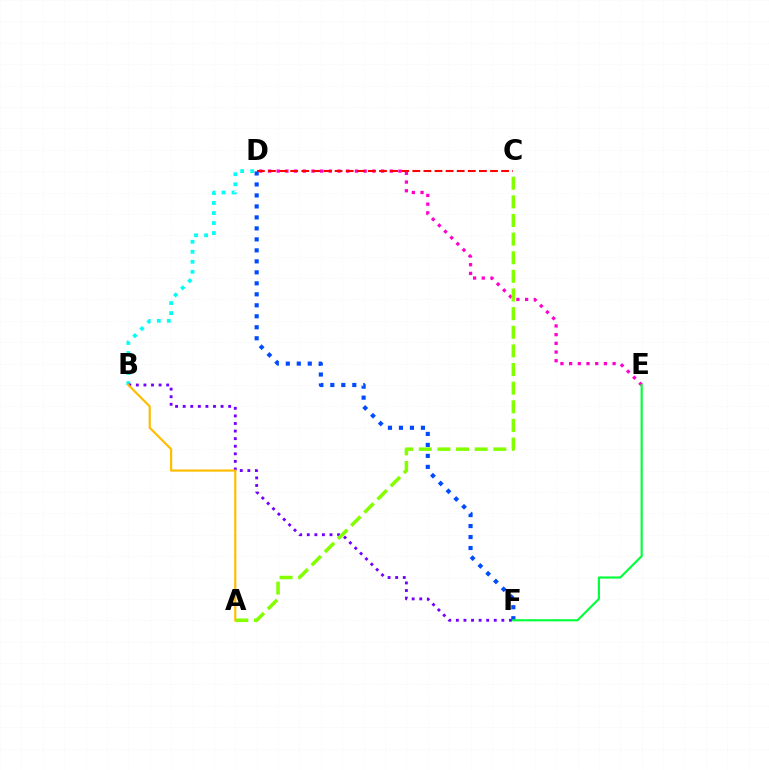{('D', 'E'): [{'color': '#ff00cf', 'line_style': 'dotted', 'thickness': 2.36}], ('D', 'F'): [{'color': '#004bff', 'line_style': 'dotted', 'thickness': 2.99}], ('E', 'F'): [{'color': '#00ff39', 'line_style': 'solid', 'thickness': 1.55}], ('C', 'D'): [{'color': '#ff0000', 'line_style': 'dashed', 'thickness': 1.51}], ('B', 'D'): [{'color': '#00fff6', 'line_style': 'dotted', 'thickness': 2.72}], ('B', 'F'): [{'color': '#7200ff', 'line_style': 'dotted', 'thickness': 2.06}], ('A', 'C'): [{'color': '#84ff00', 'line_style': 'dashed', 'thickness': 2.53}], ('A', 'B'): [{'color': '#ffbd00', 'line_style': 'solid', 'thickness': 1.57}]}